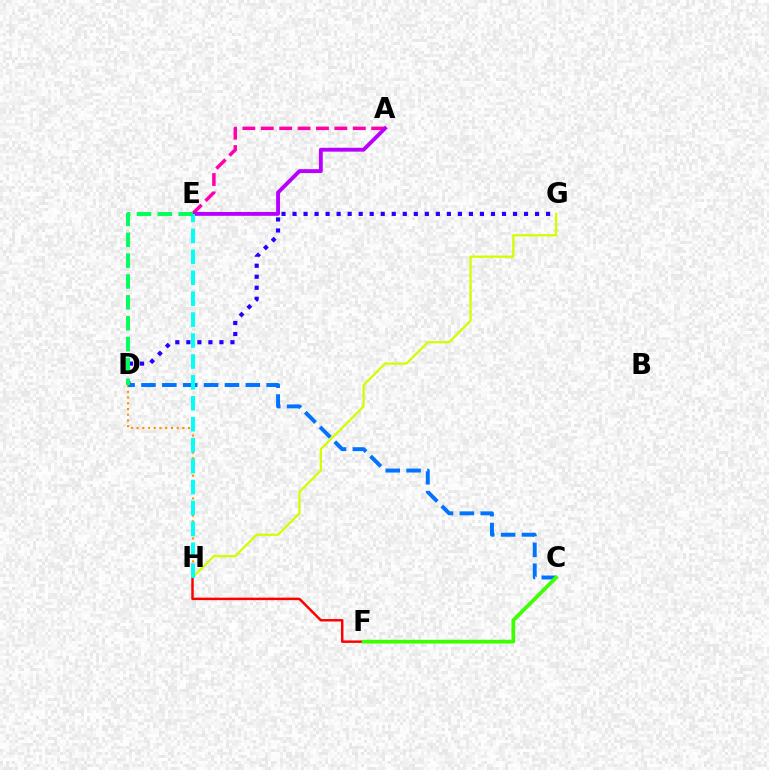{('G', 'H'): [{'color': '#d1ff00', 'line_style': 'solid', 'thickness': 1.63}], ('F', 'H'): [{'color': '#ff0000', 'line_style': 'solid', 'thickness': 1.77}], ('A', 'E'): [{'color': '#ff00ac', 'line_style': 'dashed', 'thickness': 2.5}, {'color': '#b900ff', 'line_style': 'solid', 'thickness': 2.78}], ('D', 'H'): [{'color': '#ff9400', 'line_style': 'dotted', 'thickness': 1.55}], ('D', 'G'): [{'color': '#2500ff', 'line_style': 'dotted', 'thickness': 3.0}], ('C', 'D'): [{'color': '#0074ff', 'line_style': 'dashed', 'thickness': 2.84}], ('C', 'F'): [{'color': '#3dff00', 'line_style': 'solid', 'thickness': 2.68}], ('E', 'H'): [{'color': '#00fff6', 'line_style': 'dashed', 'thickness': 2.84}], ('D', 'E'): [{'color': '#00ff5c', 'line_style': 'dashed', 'thickness': 2.83}]}